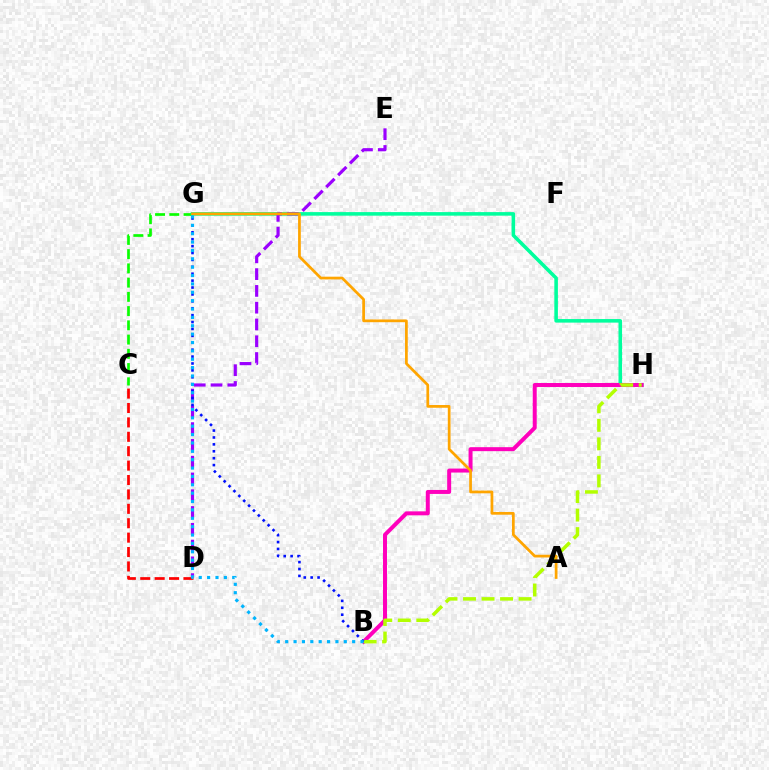{('C', 'D'): [{'color': '#ff0000', 'line_style': 'dashed', 'thickness': 1.96}], ('C', 'G'): [{'color': '#08ff00', 'line_style': 'dashed', 'thickness': 1.93}], ('G', 'H'): [{'color': '#00ff9d', 'line_style': 'solid', 'thickness': 2.57}], ('D', 'E'): [{'color': '#9b00ff', 'line_style': 'dashed', 'thickness': 2.28}], ('B', 'H'): [{'color': '#ff00bd', 'line_style': 'solid', 'thickness': 2.87}, {'color': '#b3ff00', 'line_style': 'dashed', 'thickness': 2.52}], ('A', 'G'): [{'color': '#ffa500', 'line_style': 'solid', 'thickness': 1.97}], ('B', 'G'): [{'color': '#0010ff', 'line_style': 'dotted', 'thickness': 1.88}, {'color': '#00b5ff', 'line_style': 'dotted', 'thickness': 2.27}]}